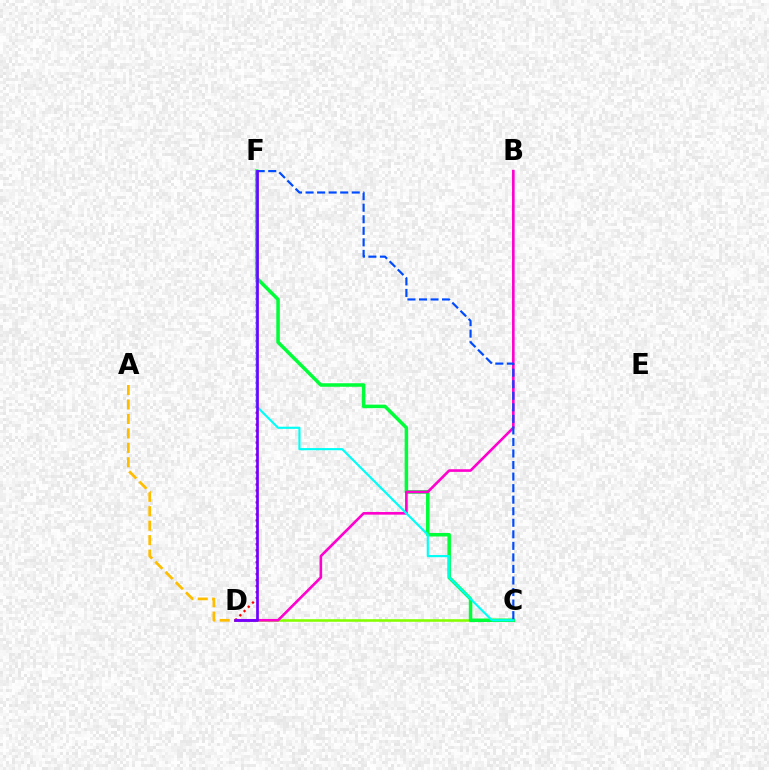{('C', 'D'): [{'color': '#84ff00', 'line_style': 'solid', 'thickness': 1.86}], ('C', 'F'): [{'color': '#00ff39', 'line_style': 'solid', 'thickness': 2.53}, {'color': '#00fff6', 'line_style': 'solid', 'thickness': 1.55}, {'color': '#004bff', 'line_style': 'dashed', 'thickness': 1.57}], ('D', 'F'): [{'color': '#ff0000', 'line_style': 'dotted', 'thickness': 1.62}, {'color': '#7200ff', 'line_style': 'solid', 'thickness': 1.95}], ('B', 'D'): [{'color': '#ff00cf', 'line_style': 'solid', 'thickness': 1.89}], ('A', 'D'): [{'color': '#ffbd00', 'line_style': 'dashed', 'thickness': 1.96}]}